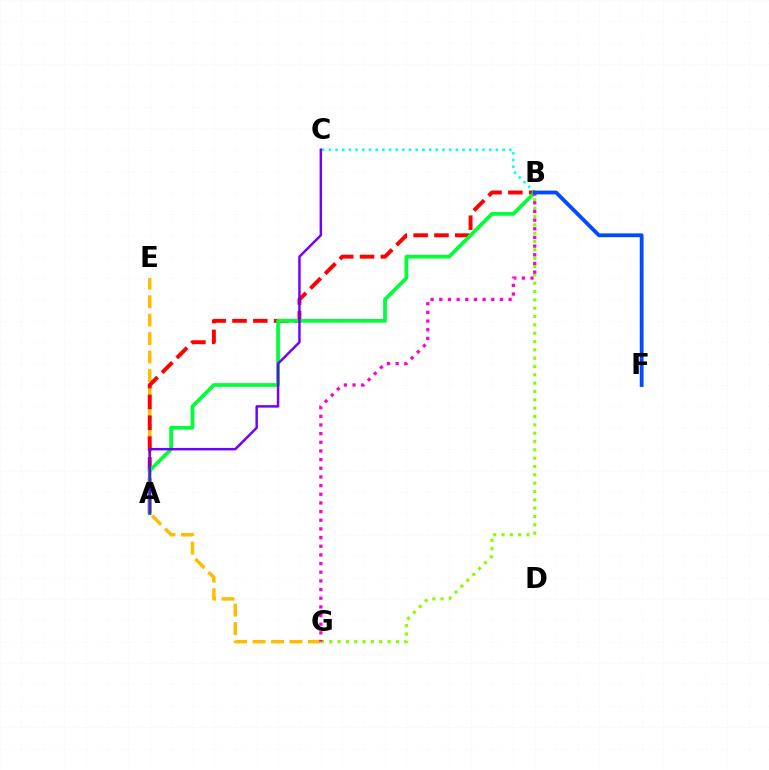{('B', 'G'): [{'color': '#84ff00', 'line_style': 'dotted', 'thickness': 2.26}, {'color': '#ff00cf', 'line_style': 'dotted', 'thickness': 2.35}], ('E', 'G'): [{'color': '#ffbd00', 'line_style': 'dashed', 'thickness': 2.51}], ('A', 'B'): [{'color': '#ff0000', 'line_style': 'dashed', 'thickness': 2.83}, {'color': '#00ff39', 'line_style': 'solid', 'thickness': 2.69}], ('B', 'C'): [{'color': '#00fff6', 'line_style': 'dotted', 'thickness': 1.82}], ('B', 'F'): [{'color': '#004bff', 'line_style': 'solid', 'thickness': 2.75}], ('A', 'C'): [{'color': '#7200ff', 'line_style': 'solid', 'thickness': 1.78}]}